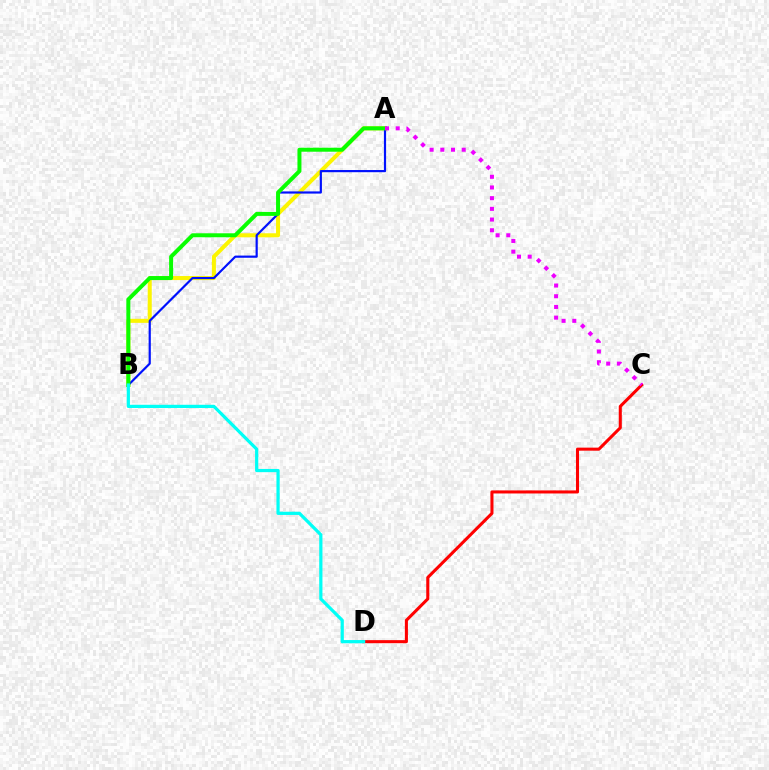{('A', 'B'): [{'color': '#fcf500', 'line_style': 'solid', 'thickness': 2.9}, {'color': '#0010ff', 'line_style': 'solid', 'thickness': 1.57}, {'color': '#08ff00', 'line_style': 'solid', 'thickness': 2.87}], ('C', 'D'): [{'color': '#ff0000', 'line_style': 'solid', 'thickness': 2.2}], ('B', 'D'): [{'color': '#00fff6', 'line_style': 'solid', 'thickness': 2.31}], ('A', 'C'): [{'color': '#ee00ff', 'line_style': 'dotted', 'thickness': 2.91}]}